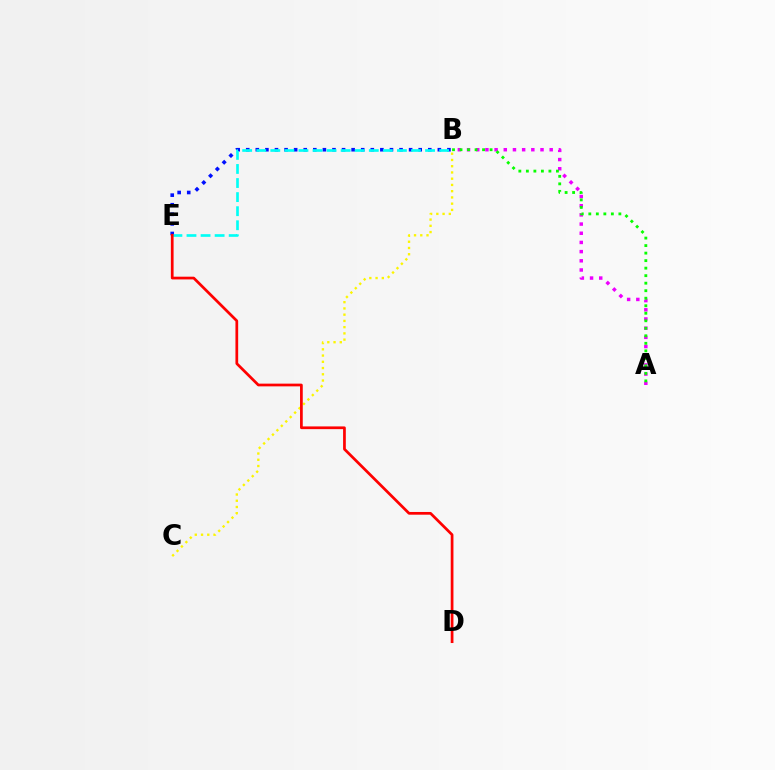{('A', 'B'): [{'color': '#ee00ff', 'line_style': 'dotted', 'thickness': 2.5}, {'color': '#08ff00', 'line_style': 'dotted', 'thickness': 2.04}], ('B', 'E'): [{'color': '#0010ff', 'line_style': 'dotted', 'thickness': 2.6}, {'color': '#00fff6', 'line_style': 'dashed', 'thickness': 1.91}], ('B', 'C'): [{'color': '#fcf500', 'line_style': 'dotted', 'thickness': 1.7}], ('D', 'E'): [{'color': '#ff0000', 'line_style': 'solid', 'thickness': 1.96}]}